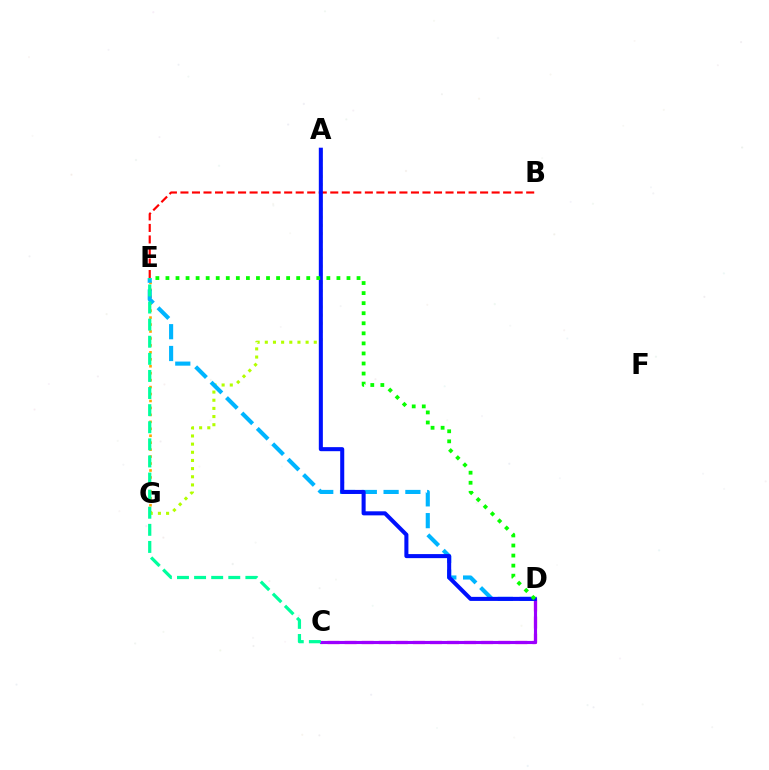{('C', 'D'): [{'color': '#ff00bd', 'line_style': 'dashed', 'thickness': 2.32}, {'color': '#9b00ff', 'line_style': 'solid', 'thickness': 2.25}], ('E', 'G'): [{'color': '#ffa500', 'line_style': 'dotted', 'thickness': 1.89}], ('A', 'G'): [{'color': '#b3ff00', 'line_style': 'dotted', 'thickness': 2.22}], ('D', 'E'): [{'color': '#00b5ff', 'line_style': 'dashed', 'thickness': 2.96}, {'color': '#08ff00', 'line_style': 'dotted', 'thickness': 2.73}], ('B', 'E'): [{'color': '#ff0000', 'line_style': 'dashed', 'thickness': 1.57}], ('A', 'D'): [{'color': '#0010ff', 'line_style': 'solid', 'thickness': 2.92}], ('C', 'E'): [{'color': '#00ff9d', 'line_style': 'dashed', 'thickness': 2.32}]}